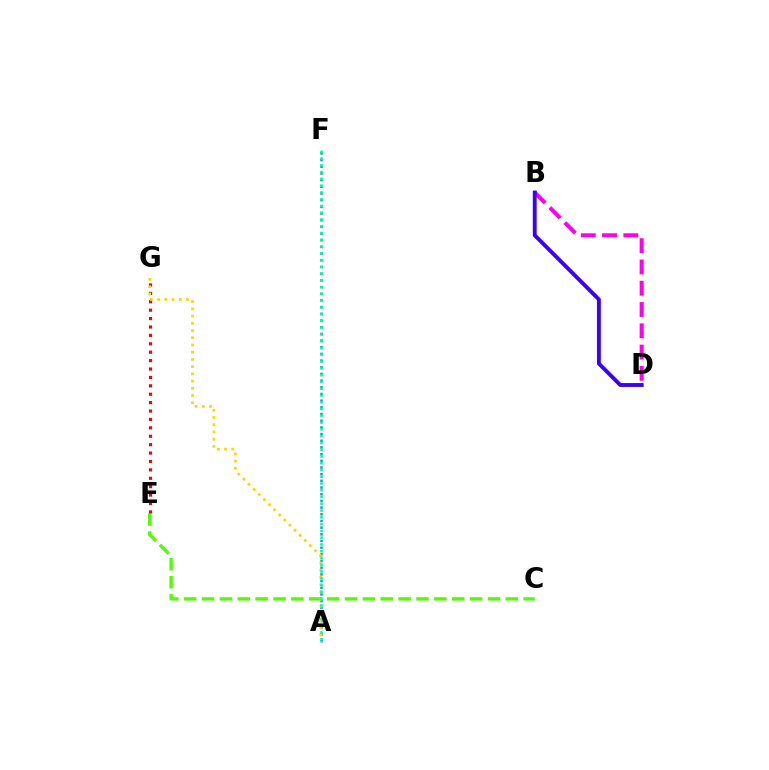{('B', 'D'): [{'color': '#ff00ed', 'line_style': 'dashed', 'thickness': 2.89}, {'color': '#3700ff', 'line_style': 'solid', 'thickness': 2.79}], ('A', 'F'): [{'color': '#009eff', 'line_style': 'dotted', 'thickness': 1.82}, {'color': '#00ff86', 'line_style': 'dotted', 'thickness': 1.84}], ('C', 'E'): [{'color': '#4fff00', 'line_style': 'dashed', 'thickness': 2.43}], ('E', 'G'): [{'color': '#ff0000', 'line_style': 'dotted', 'thickness': 2.28}], ('A', 'G'): [{'color': '#ffd500', 'line_style': 'dotted', 'thickness': 1.96}]}